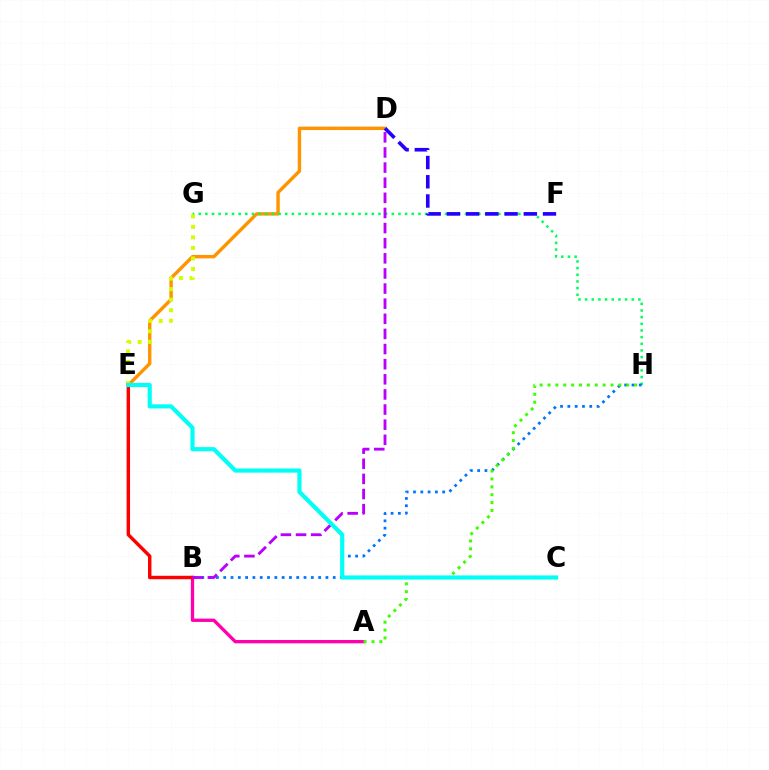{('D', 'E'): [{'color': '#ff9400', 'line_style': 'solid', 'thickness': 2.45}], ('A', 'B'): [{'color': '#ff00ac', 'line_style': 'solid', 'thickness': 2.39}], ('G', 'H'): [{'color': '#00ff5c', 'line_style': 'dotted', 'thickness': 1.81}], ('E', 'G'): [{'color': '#d1ff00', 'line_style': 'dotted', 'thickness': 2.86}], ('B', 'H'): [{'color': '#0074ff', 'line_style': 'dotted', 'thickness': 1.98}], ('D', 'F'): [{'color': '#2500ff', 'line_style': 'dashed', 'thickness': 2.61}], ('A', 'H'): [{'color': '#3dff00', 'line_style': 'dotted', 'thickness': 2.14}], ('B', 'E'): [{'color': '#ff0000', 'line_style': 'solid', 'thickness': 2.47}], ('B', 'D'): [{'color': '#b900ff', 'line_style': 'dashed', 'thickness': 2.05}], ('C', 'E'): [{'color': '#00fff6', 'line_style': 'solid', 'thickness': 2.99}]}